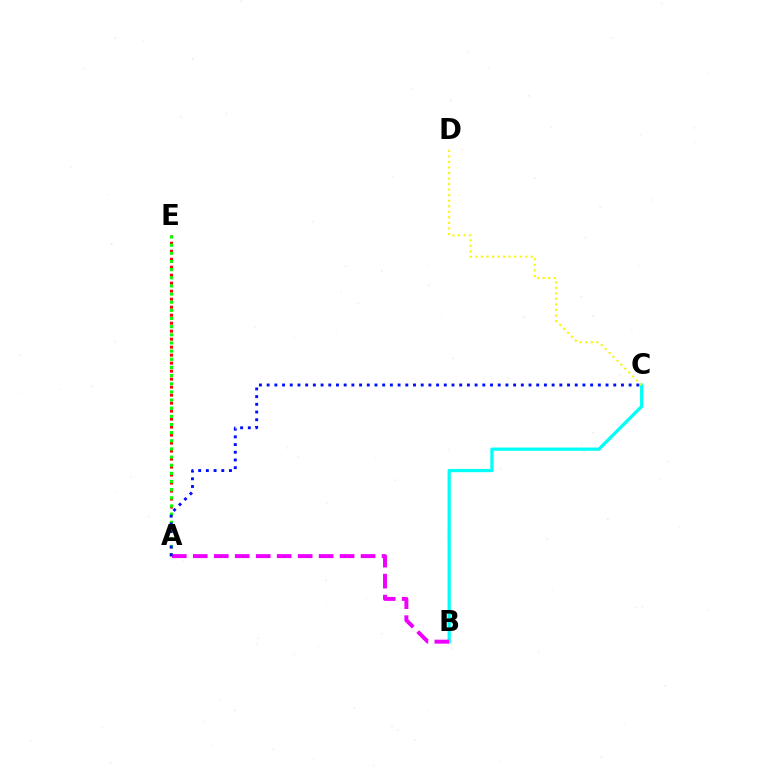{('B', 'C'): [{'color': '#00fff6', 'line_style': 'solid', 'thickness': 2.34}], ('A', 'E'): [{'color': '#ff0000', 'line_style': 'dotted', 'thickness': 2.17}, {'color': '#08ff00', 'line_style': 'dotted', 'thickness': 2.21}], ('C', 'D'): [{'color': '#fcf500', 'line_style': 'dotted', 'thickness': 1.51}], ('A', 'B'): [{'color': '#ee00ff', 'line_style': 'dashed', 'thickness': 2.85}], ('A', 'C'): [{'color': '#0010ff', 'line_style': 'dotted', 'thickness': 2.09}]}